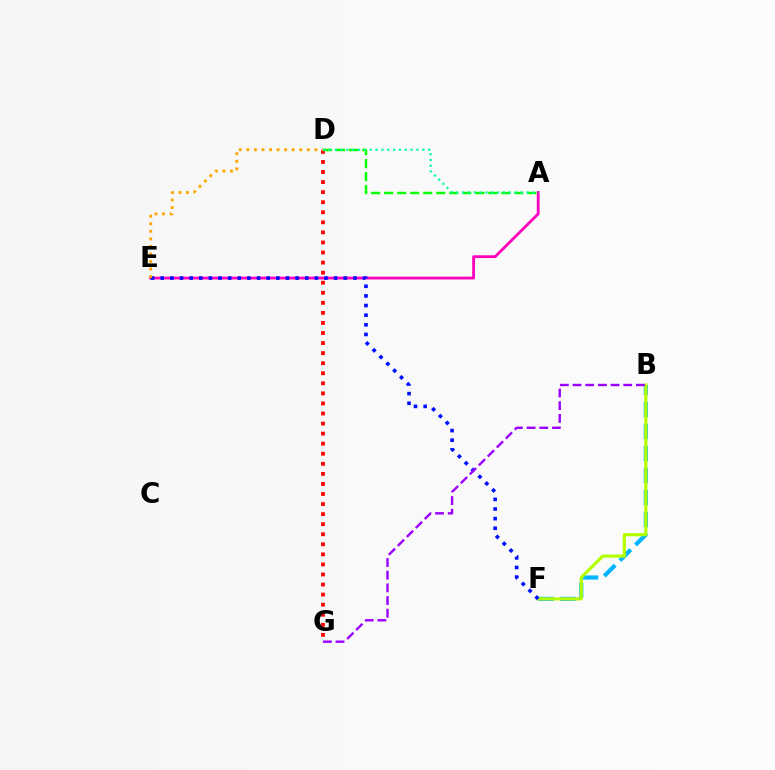{('B', 'F'): [{'color': '#00b5ff', 'line_style': 'dashed', 'thickness': 2.99}, {'color': '#b3ff00', 'line_style': 'solid', 'thickness': 2.27}], ('A', 'E'): [{'color': '#ff00bd', 'line_style': 'solid', 'thickness': 2.02}], ('E', 'F'): [{'color': '#0010ff', 'line_style': 'dotted', 'thickness': 2.62}], ('D', 'G'): [{'color': '#ff0000', 'line_style': 'dotted', 'thickness': 2.73}], ('B', 'G'): [{'color': '#9b00ff', 'line_style': 'dashed', 'thickness': 1.72}], ('A', 'D'): [{'color': '#08ff00', 'line_style': 'dashed', 'thickness': 1.77}, {'color': '#00ff9d', 'line_style': 'dotted', 'thickness': 1.59}], ('D', 'E'): [{'color': '#ffa500', 'line_style': 'dotted', 'thickness': 2.05}]}